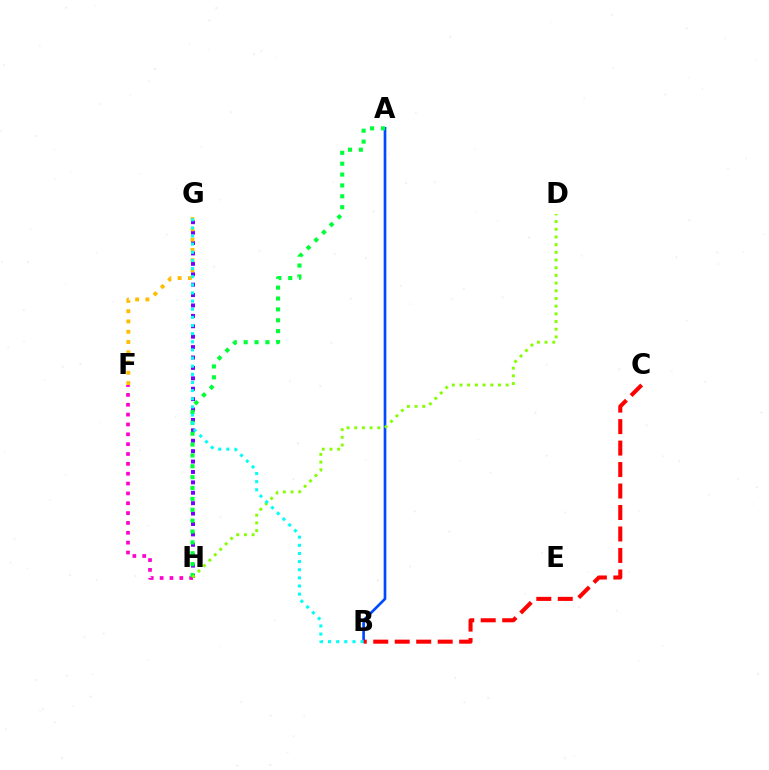{('G', 'H'): [{'color': '#7200ff', 'line_style': 'dotted', 'thickness': 2.83}], ('F', 'H'): [{'color': '#ff00cf', 'line_style': 'dotted', 'thickness': 2.68}], ('A', 'B'): [{'color': '#004bff', 'line_style': 'solid', 'thickness': 1.92}], ('F', 'G'): [{'color': '#ffbd00', 'line_style': 'dotted', 'thickness': 2.79}], ('A', 'H'): [{'color': '#00ff39', 'line_style': 'dotted', 'thickness': 2.95}], ('B', 'C'): [{'color': '#ff0000', 'line_style': 'dashed', 'thickness': 2.92}], ('D', 'H'): [{'color': '#84ff00', 'line_style': 'dotted', 'thickness': 2.09}], ('B', 'G'): [{'color': '#00fff6', 'line_style': 'dotted', 'thickness': 2.21}]}